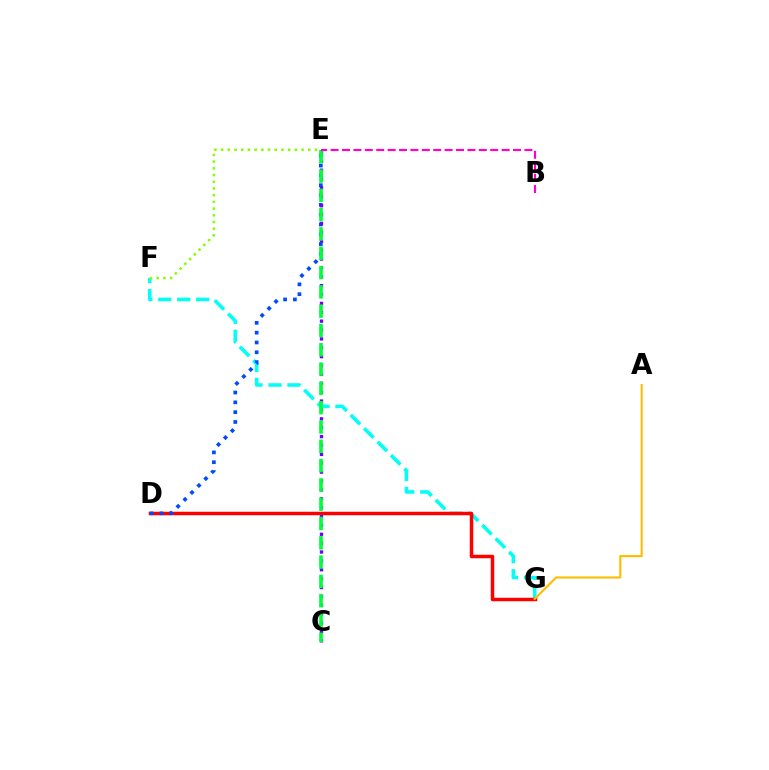{('F', 'G'): [{'color': '#00fff6', 'line_style': 'dashed', 'thickness': 2.58}], ('D', 'G'): [{'color': '#ff0000', 'line_style': 'solid', 'thickness': 2.51}], ('E', 'F'): [{'color': '#84ff00', 'line_style': 'dotted', 'thickness': 1.82}], ('D', 'E'): [{'color': '#004bff', 'line_style': 'dotted', 'thickness': 2.67}], ('C', 'E'): [{'color': '#7200ff', 'line_style': 'dotted', 'thickness': 2.41}, {'color': '#00ff39', 'line_style': 'dashed', 'thickness': 2.62}], ('A', 'G'): [{'color': '#ffbd00', 'line_style': 'solid', 'thickness': 1.52}], ('B', 'E'): [{'color': '#ff00cf', 'line_style': 'dashed', 'thickness': 1.55}]}